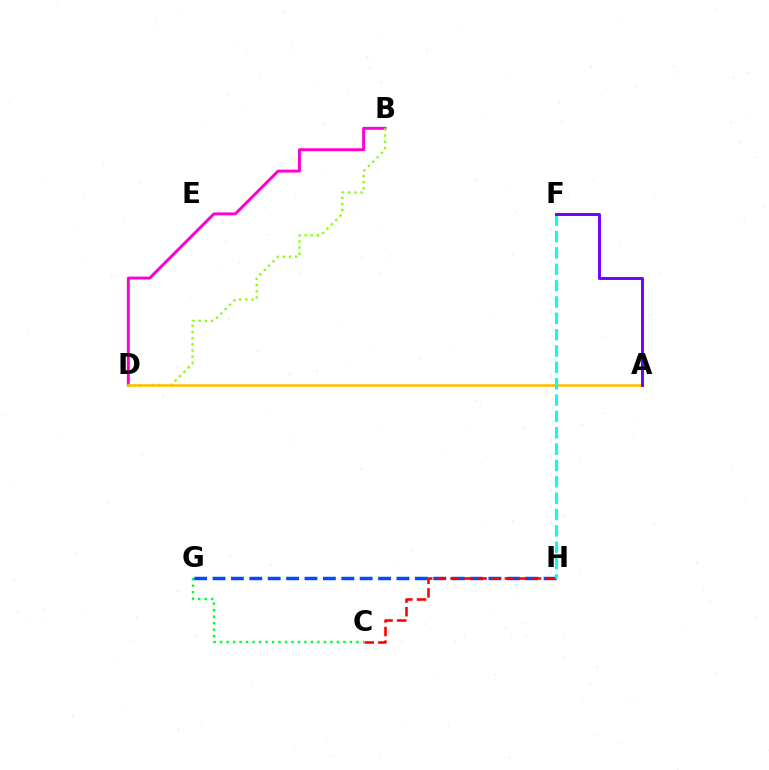{('C', 'G'): [{'color': '#00ff39', 'line_style': 'dotted', 'thickness': 1.76}], ('B', 'D'): [{'color': '#ff00cf', 'line_style': 'solid', 'thickness': 2.11}, {'color': '#84ff00', 'line_style': 'dotted', 'thickness': 1.67}], ('G', 'H'): [{'color': '#004bff', 'line_style': 'dashed', 'thickness': 2.5}], ('C', 'H'): [{'color': '#ff0000', 'line_style': 'dashed', 'thickness': 1.85}], ('A', 'D'): [{'color': '#ffbd00', 'line_style': 'solid', 'thickness': 1.85}], ('F', 'H'): [{'color': '#00fff6', 'line_style': 'dashed', 'thickness': 2.22}], ('A', 'F'): [{'color': '#7200ff', 'line_style': 'solid', 'thickness': 2.11}]}